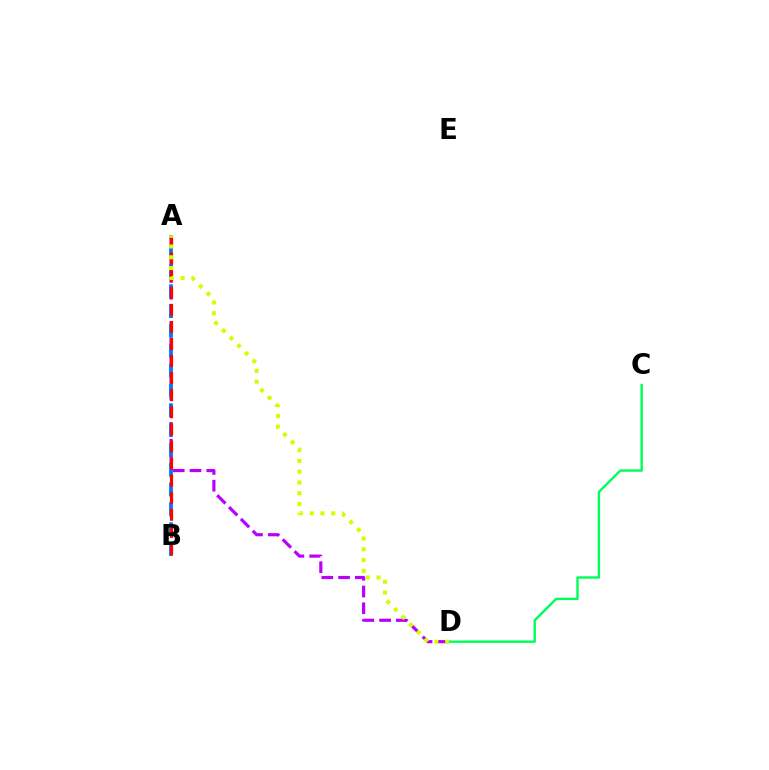{('C', 'D'): [{'color': '#00ff5c', 'line_style': 'solid', 'thickness': 1.75}], ('A', 'D'): [{'color': '#b900ff', 'line_style': 'dashed', 'thickness': 2.28}, {'color': '#d1ff00', 'line_style': 'dotted', 'thickness': 2.93}], ('A', 'B'): [{'color': '#0074ff', 'line_style': 'dashed', 'thickness': 2.69}, {'color': '#ff0000', 'line_style': 'dashed', 'thickness': 2.32}]}